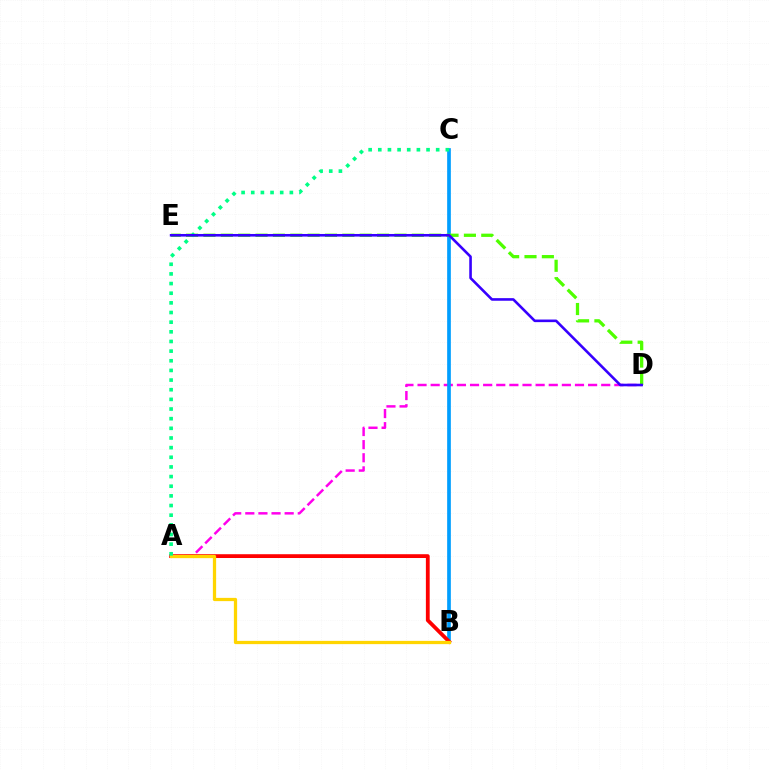{('A', 'D'): [{'color': '#ff00ed', 'line_style': 'dashed', 'thickness': 1.78}], ('B', 'C'): [{'color': '#009eff', 'line_style': 'solid', 'thickness': 2.65}], ('D', 'E'): [{'color': '#4fff00', 'line_style': 'dashed', 'thickness': 2.36}, {'color': '#3700ff', 'line_style': 'solid', 'thickness': 1.87}], ('A', 'B'): [{'color': '#ff0000', 'line_style': 'solid', 'thickness': 2.74}, {'color': '#ffd500', 'line_style': 'solid', 'thickness': 2.34}], ('A', 'C'): [{'color': '#00ff86', 'line_style': 'dotted', 'thickness': 2.62}]}